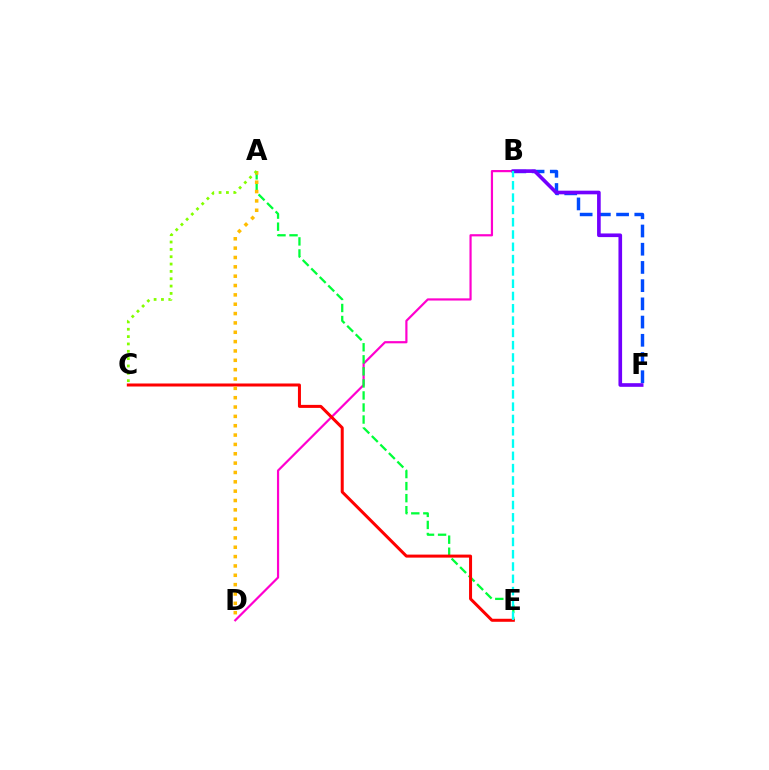{('B', 'D'): [{'color': '#ff00cf', 'line_style': 'solid', 'thickness': 1.58}], ('B', 'F'): [{'color': '#004bff', 'line_style': 'dashed', 'thickness': 2.47}, {'color': '#7200ff', 'line_style': 'solid', 'thickness': 2.62}], ('A', 'E'): [{'color': '#00ff39', 'line_style': 'dashed', 'thickness': 1.64}], ('C', 'E'): [{'color': '#ff0000', 'line_style': 'solid', 'thickness': 2.17}], ('A', 'D'): [{'color': '#ffbd00', 'line_style': 'dotted', 'thickness': 2.54}], ('B', 'E'): [{'color': '#00fff6', 'line_style': 'dashed', 'thickness': 1.67}], ('A', 'C'): [{'color': '#84ff00', 'line_style': 'dotted', 'thickness': 2.0}]}